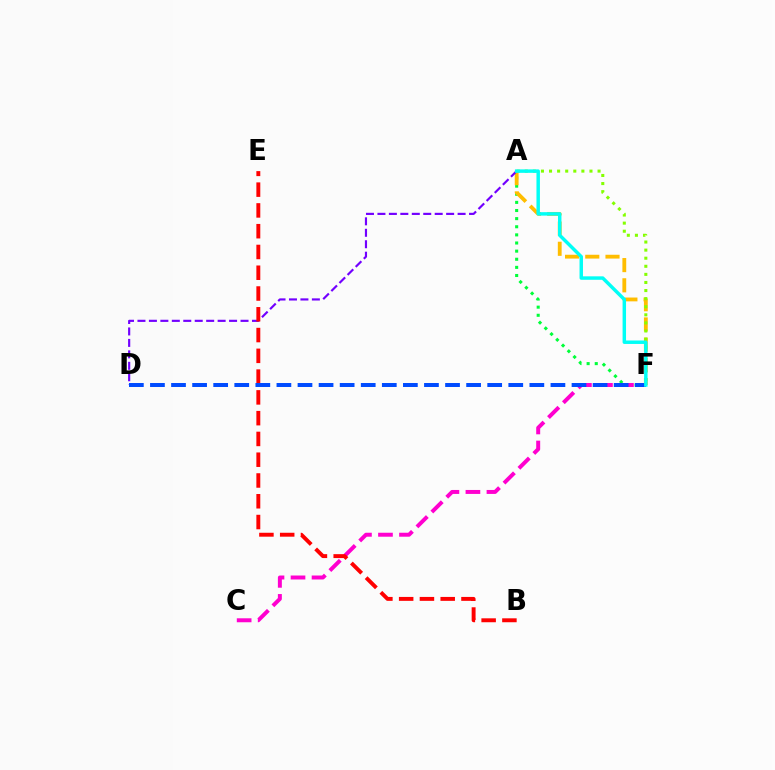{('A', 'F'): [{'color': '#00ff39', 'line_style': 'dotted', 'thickness': 2.21}, {'color': '#ffbd00', 'line_style': 'dashed', 'thickness': 2.75}, {'color': '#84ff00', 'line_style': 'dotted', 'thickness': 2.2}, {'color': '#00fff6', 'line_style': 'solid', 'thickness': 2.49}], ('A', 'D'): [{'color': '#7200ff', 'line_style': 'dashed', 'thickness': 1.56}], ('C', 'F'): [{'color': '#ff00cf', 'line_style': 'dashed', 'thickness': 2.86}], ('B', 'E'): [{'color': '#ff0000', 'line_style': 'dashed', 'thickness': 2.82}], ('D', 'F'): [{'color': '#004bff', 'line_style': 'dashed', 'thickness': 2.86}]}